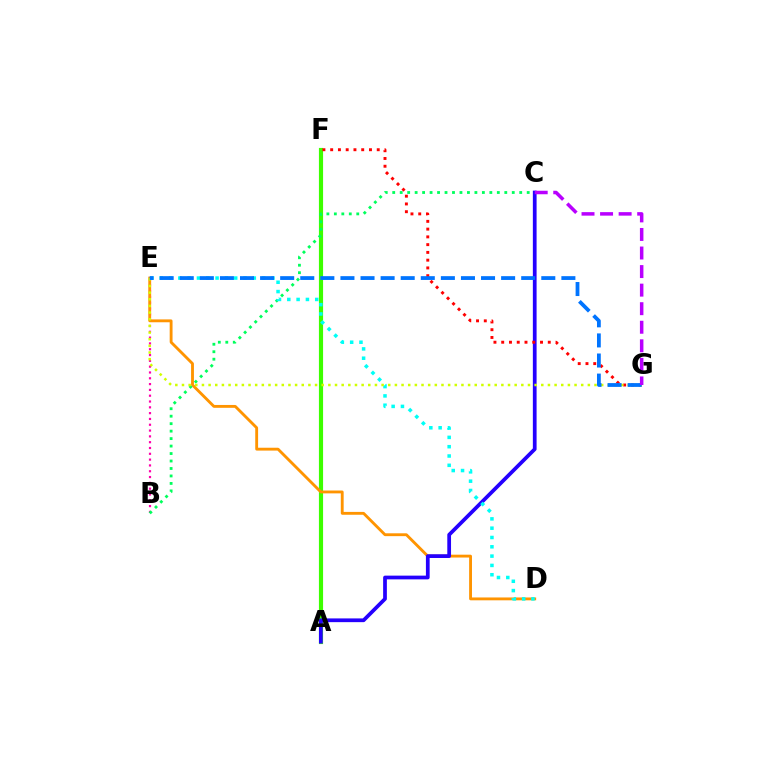{('A', 'F'): [{'color': '#3dff00', 'line_style': 'solid', 'thickness': 2.99}], ('B', 'E'): [{'color': '#ff00ac', 'line_style': 'dotted', 'thickness': 1.58}], ('D', 'E'): [{'color': '#ff9400', 'line_style': 'solid', 'thickness': 2.06}, {'color': '#00fff6', 'line_style': 'dotted', 'thickness': 2.53}], ('B', 'C'): [{'color': '#00ff5c', 'line_style': 'dotted', 'thickness': 2.03}], ('A', 'C'): [{'color': '#2500ff', 'line_style': 'solid', 'thickness': 2.69}], ('F', 'G'): [{'color': '#ff0000', 'line_style': 'dotted', 'thickness': 2.11}], ('E', 'G'): [{'color': '#d1ff00', 'line_style': 'dotted', 'thickness': 1.81}, {'color': '#0074ff', 'line_style': 'dashed', 'thickness': 2.73}], ('C', 'G'): [{'color': '#b900ff', 'line_style': 'dashed', 'thickness': 2.52}]}